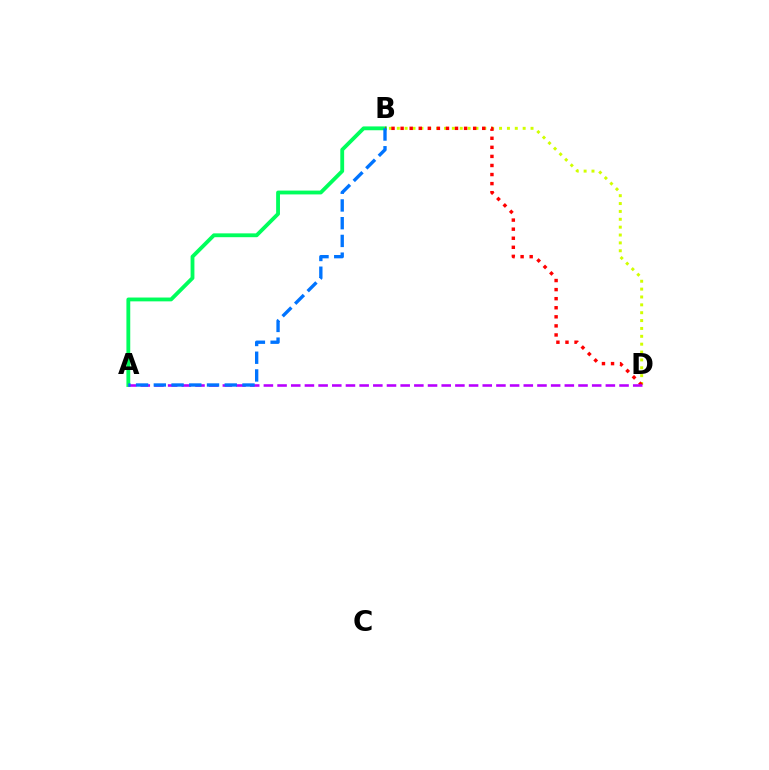{('A', 'B'): [{'color': '#00ff5c', 'line_style': 'solid', 'thickness': 2.76}, {'color': '#0074ff', 'line_style': 'dashed', 'thickness': 2.41}], ('B', 'D'): [{'color': '#d1ff00', 'line_style': 'dotted', 'thickness': 2.14}, {'color': '#ff0000', 'line_style': 'dotted', 'thickness': 2.46}], ('A', 'D'): [{'color': '#b900ff', 'line_style': 'dashed', 'thickness': 1.86}]}